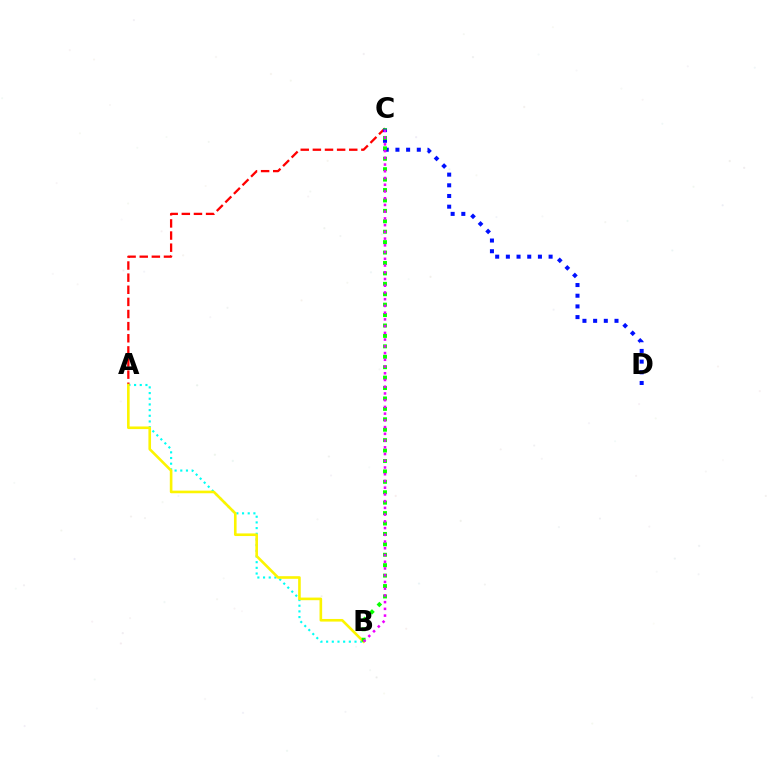{('A', 'B'): [{'color': '#00fff6', 'line_style': 'dotted', 'thickness': 1.54}, {'color': '#fcf500', 'line_style': 'solid', 'thickness': 1.89}], ('A', 'C'): [{'color': '#ff0000', 'line_style': 'dashed', 'thickness': 1.65}], ('C', 'D'): [{'color': '#0010ff', 'line_style': 'dotted', 'thickness': 2.9}], ('B', 'C'): [{'color': '#08ff00', 'line_style': 'dotted', 'thickness': 2.83}, {'color': '#ee00ff', 'line_style': 'dotted', 'thickness': 1.83}]}